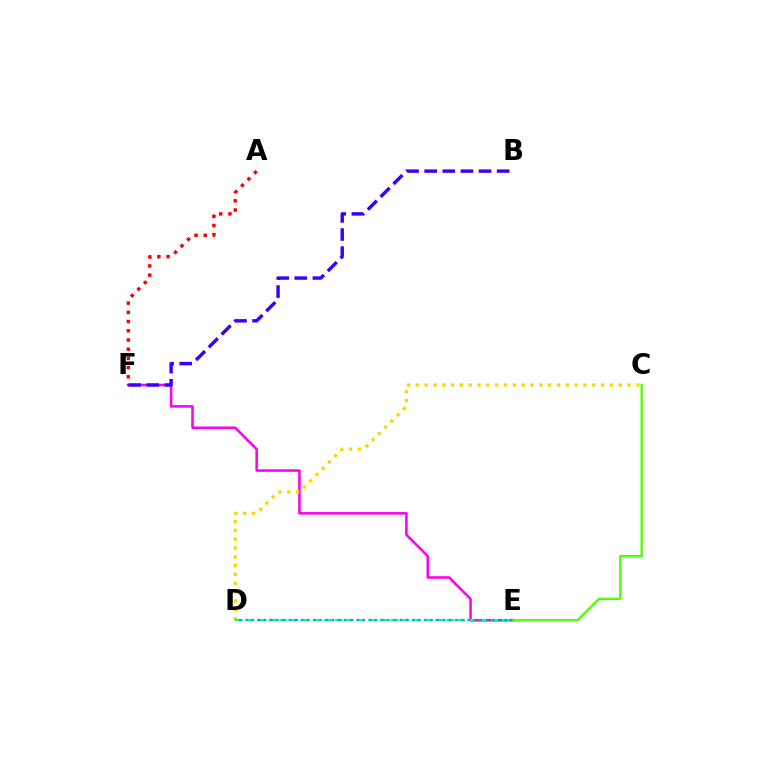{('E', 'F'): [{'color': '#ff00ed', 'line_style': 'solid', 'thickness': 1.84}], ('C', 'D'): [{'color': '#ffd500', 'line_style': 'dotted', 'thickness': 2.4}], ('D', 'E'): [{'color': '#00ff86', 'line_style': 'dashed', 'thickness': 1.51}, {'color': '#009eff', 'line_style': 'dotted', 'thickness': 1.68}], ('C', 'E'): [{'color': '#4fff00', 'line_style': 'solid', 'thickness': 1.66}], ('A', 'F'): [{'color': '#ff0000', 'line_style': 'dotted', 'thickness': 2.5}], ('B', 'F'): [{'color': '#3700ff', 'line_style': 'dashed', 'thickness': 2.46}]}